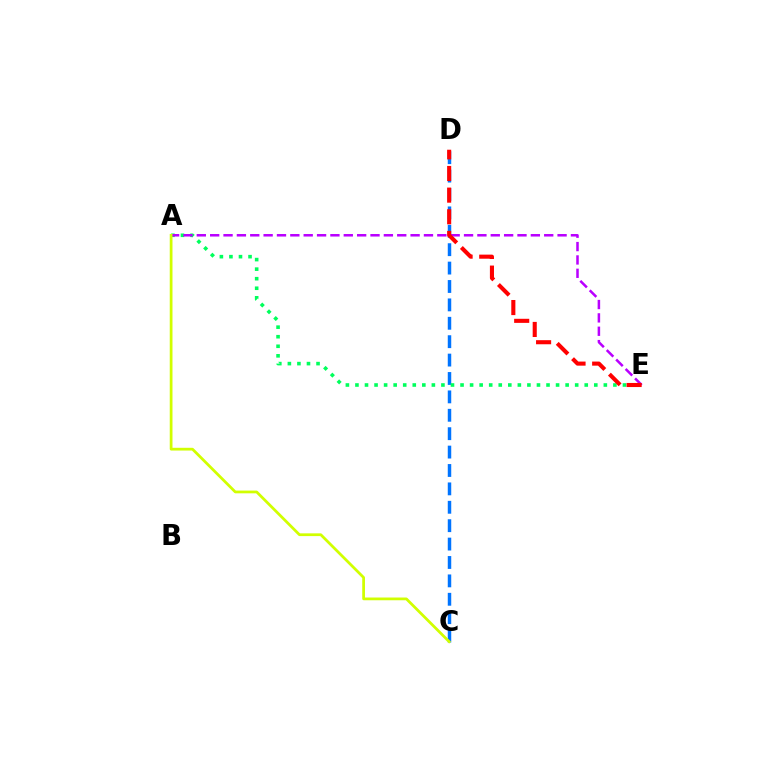{('C', 'D'): [{'color': '#0074ff', 'line_style': 'dashed', 'thickness': 2.5}], ('A', 'E'): [{'color': '#00ff5c', 'line_style': 'dotted', 'thickness': 2.6}, {'color': '#b900ff', 'line_style': 'dashed', 'thickness': 1.82}], ('A', 'C'): [{'color': '#d1ff00', 'line_style': 'solid', 'thickness': 1.98}], ('D', 'E'): [{'color': '#ff0000', 'line_style': 'dashed', 'thickness': 2.94}]}